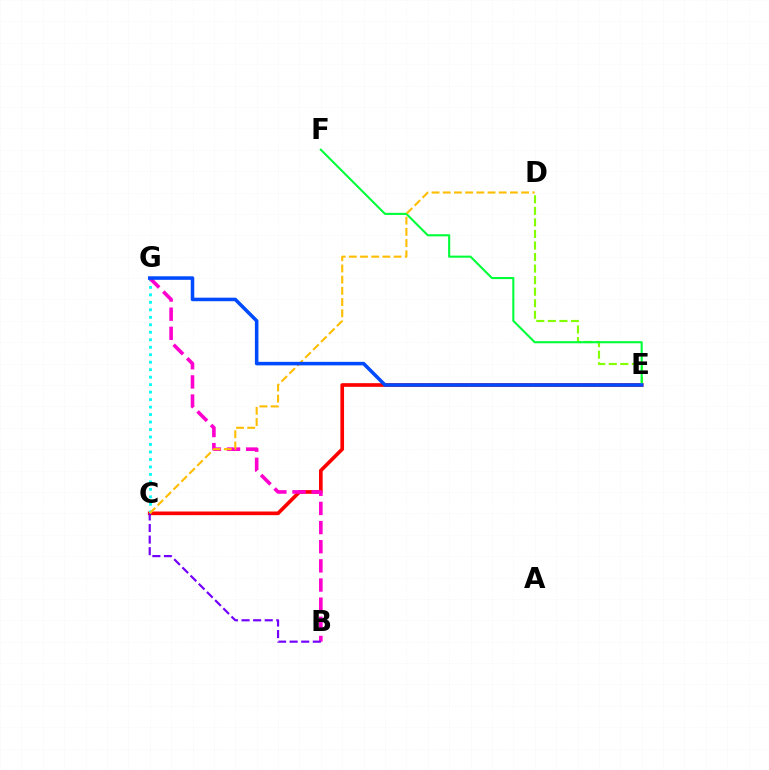{('C', 'E'): [{'color': '#ff0000', 'line_style': 'solid', 'thickness': 2.64}], ('C', 'G'): [{'color': '#00fff6', 'line_style': 'dotted', 'thickness': 2.03}], ('D', 'E'): [{'color': '#84ff00', 'line_style': 'dashed', 'thickness': 1.57}], ('B', 'G'): [{'color': '#ff00cf', 'line_style': 'dashed', 'thickness': 2.6}], ('B', 'C'): [{'color': '#7200ff', 'line_style': 'dashed', 'thickness': 1.57}], ('E', 'F'): [{'color': '#00ff39', 'line_style': 'solid', 'thickness': 1.51}], ('C', 'D'): [{'color': '#ffbd00', 'line_style': 'dashed', 'thickness': 1.52}], ('E', 'G'): [{'color': '#004bff', 'line_style': 'solid', 'thickness': 2.55}]}